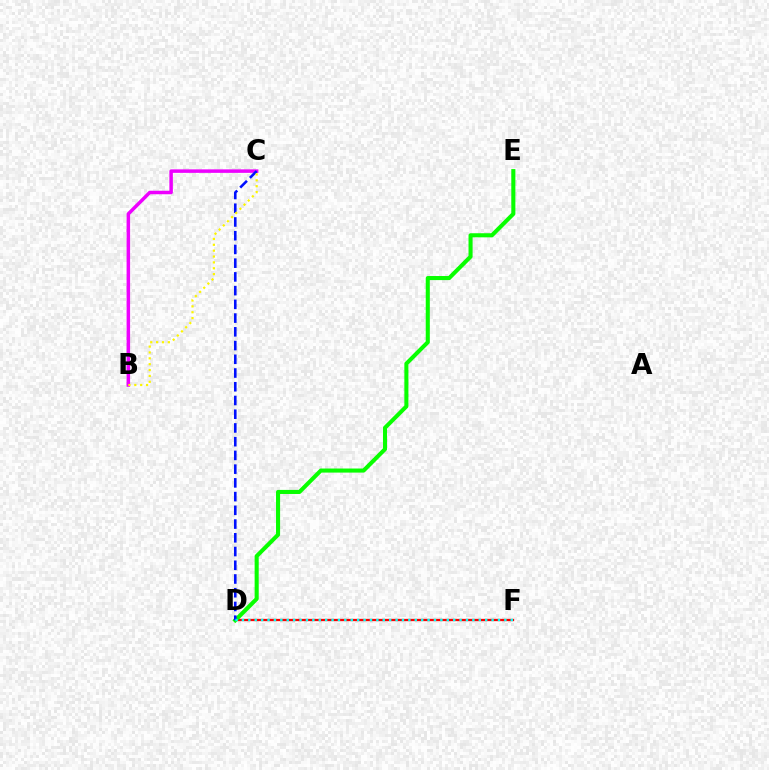{('B', 'C'): [{'color': '#ee00ff', 'line_style': 'solid', 'thickness': 2.52}, {'color': '#fcf500', 'line_style': 'dotted', 'thickness': 1.6}], ('D', 'F'): [{'color': '#ff0000', 'line_style': 'solid', 'thickness': 1.65}, {'color': '#00fff6', 'line_style': 'dotted', 'thickness': 1.74}], ('D', 'E'): [{'color': '#08ff00', 'line_style': 'solid', 'thickness': 2.93}], ('C', 'D'): [{'color': '#0010ff', 'line_style': 'dashed', 'thickness': 1.87}]}